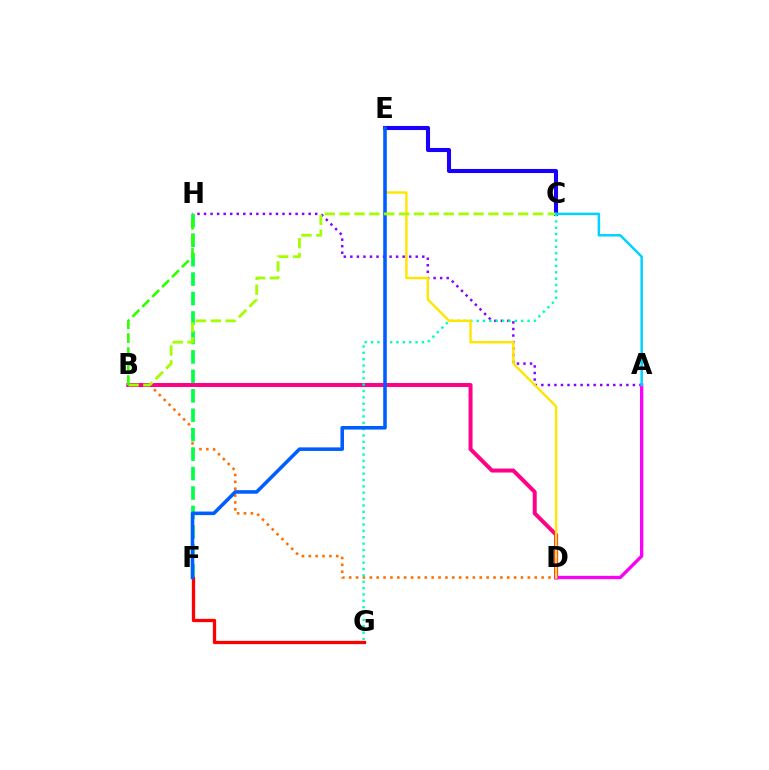{('A', 'H'): [{'color': '#8a00ff', 'line_style': 'dotted', 'thickness': 1.78}], ('B', 'D'): [{'color': '#ff7000', 'line_style': 'dotted', 'thickness': 1.87}, {'color': '#ff0088', 'line_style': 'solid', 'thickness': 2.86}], ('A', 'D'): [{'color': '#fa00f9', 'line_style': 'solid', 'thickness': 2.39}], ('F', 'H'): [{'color': '#00ff45', 'line_style': 'dashed', 'thickness': 2.64}], ('C', 'E'): [{'color': '#1900ff', 'line_style': 'solid', 'thickness': 2.93}], ('C', 'G'): [{'color': '#00ffbb', 'line_style': 'dotted', 'thickness': 1.73}], ('F', 'G'): [{'color': '#ff0000', 'line_style': 'solid', 'thickness': 2.37}], ('D', 'E'): [{'color': '#ffe600', 'line_style': 'solid', 'thickness': 1.75}], ('E', 'F'): [{'color': '#005dff', 'line_style': 'solid', 'thickness': 2.56}], ('B', 'C'): [{'color': '#a2ff00', 'line_style': 'dashed', 'thickness': 2.02}], ('B', 'H'): [{'color': '#31ff00', 'line_style': 'dashed', 'thickness': 1.9}], ('A', 'C'): [{'color': '#00d3ff', 'line_style': 'solid', 'thickness': 1.79}]}